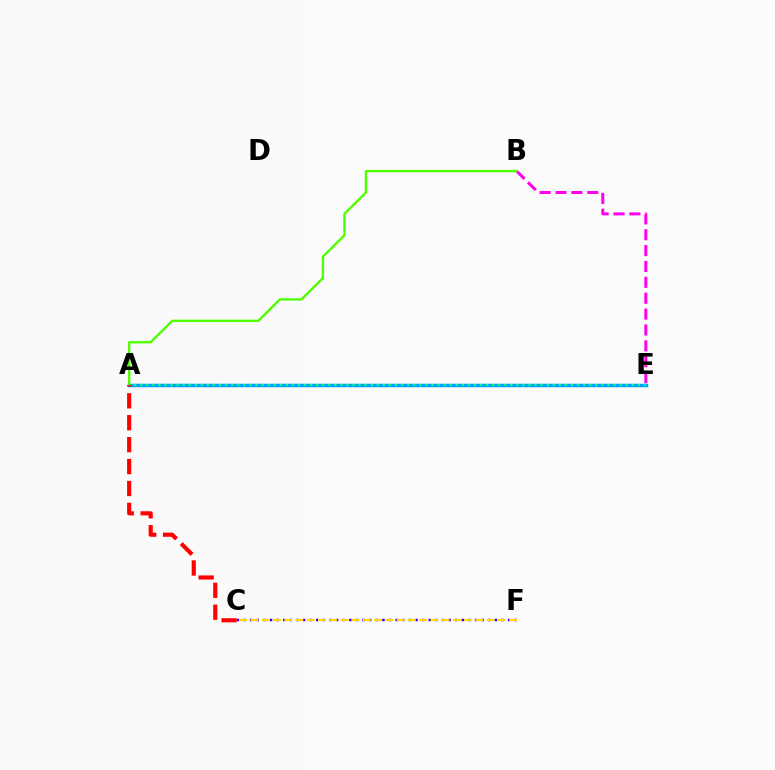{('B', 'E'): [{'color': '#ff00ed', 'line_style': 'dashed', 'thickness': 2.16}], ('C', 'F'): [{'color': '#3700ff', 'line_style': 'dotted', 'thickness': 1.8}, {'color': '#ffd500', 'line_style': 'dashed', 'thickness': 1.53}], ('A', 'E'): [{'color': '#009eff', 'line_style': 'solid', 'thickness': 2.5}, {'color': '#00ff86', 'line_style': 'dotted', 'thickness': 1.65}], ('A', 'B'): [{'color': '#4fff00', 'line_style': 'solid', 'thickness': 1.71}], ('A', 'C'): [{'color': '#ff0000', 'line_style': 'dashed', 'thickness': 2.98}]}